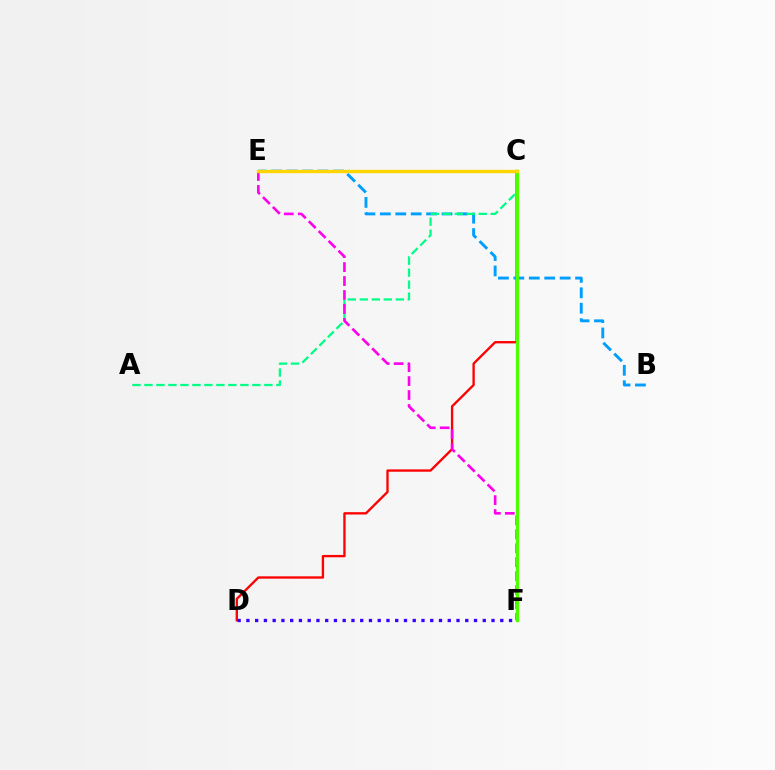{('C', 'D'): [{'color': '#ff0000', 'line_style': 'solid', 'thickness': 1.68}], ('B', 'E'): [{'color': '#009eff', 'line_style': 'dashed', 'thickness': 2.1}], ('A', 'C'): [{'color': '#00ff86', 'line_style': 'dashed', 'thickness': 1.63}], ('E', 'F'): [{'color': '#ff00ed', 'line_style': 'dashed', 'thickness': 1.9}], ('C', 'F'): [{'color': '#4fff00', 'line_style': 'solid', 'thickness': 2.4}], ('D', 'F'): [{'color': '#3700ff', 'line_style': 'dotted', 'thickness': 2.38}], ('C', 'E'): [{'color': '#ffd500', 'line_style': 'solid', 'thickness': 2.41}]}